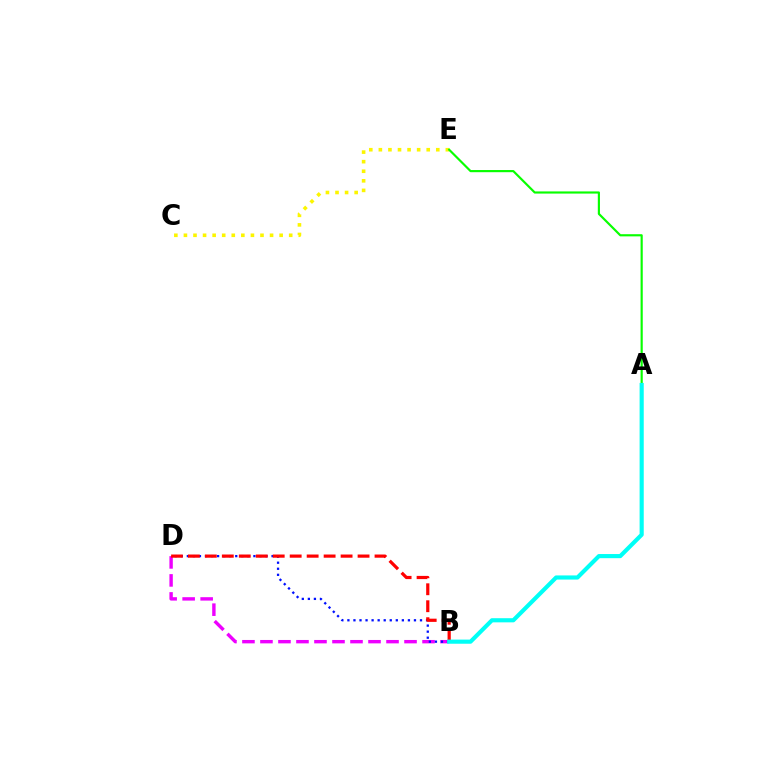{('B', 'D'): [{'color': '#ee00ff', 'line_style': 'dashed', 'thickness': 2.45}, {'color': '#0010ff', 'line_style': 'dotted', 'thickness': 1.64}, {'color': '#ff0000', 'line_style': 'dashed', 'thickness': 2.31}], ('C', 'E'): [{'color': '#fcf500', 'line_style': 'dotted', 'thickness': 2.6}], ('A', 'E'): [{'color': '#08ff00', 'line_style': 'solid', 'thickness': 1.56}], ('A', 'B'): [{'color': '#00fff6', 'line_style': 'solid', 'thickness': 2.98}]}